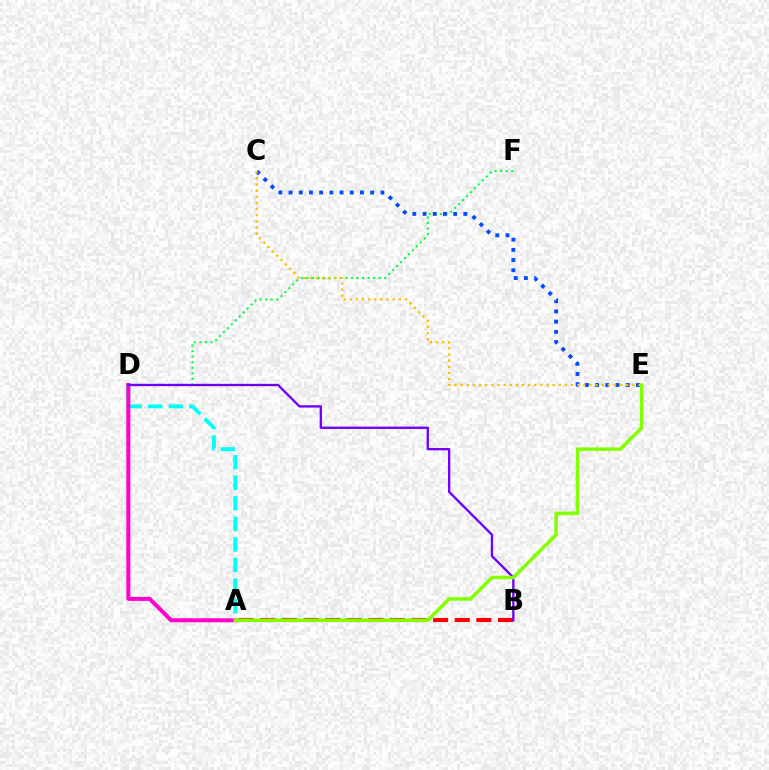{('D', 'F'): [{'color': '#00ff39', 'line_style': 'dotted', 'thickness': 1.51}], ('A', 'B'): [{'color': '#ff0000', 'line_style': 'dashed', 'thickness': 2.94}], ('A', 'D'): [{'color': '#00fff6', 'line_style': 'dashed', 'thickness': 2.79}, {'color': '#ff00cf', 'line_style': 'solid', 'thickness': 2.89}], ('C', 'E'): [{'color': '#004bff', 'line_style': 'dotted', 'thickness': 2.77}, {'color': '#ffbd00', 'line_style': 'dotted', 'thickness': 1.67}], ('B', 'D'): [{'color': '#7200ff', 'line_style': 'solid', 'thickness': 1.68}], ('A', 'E'): [{'color': '#84ff00', 'line_style': 'solid', 'thickness': 2.54}]}